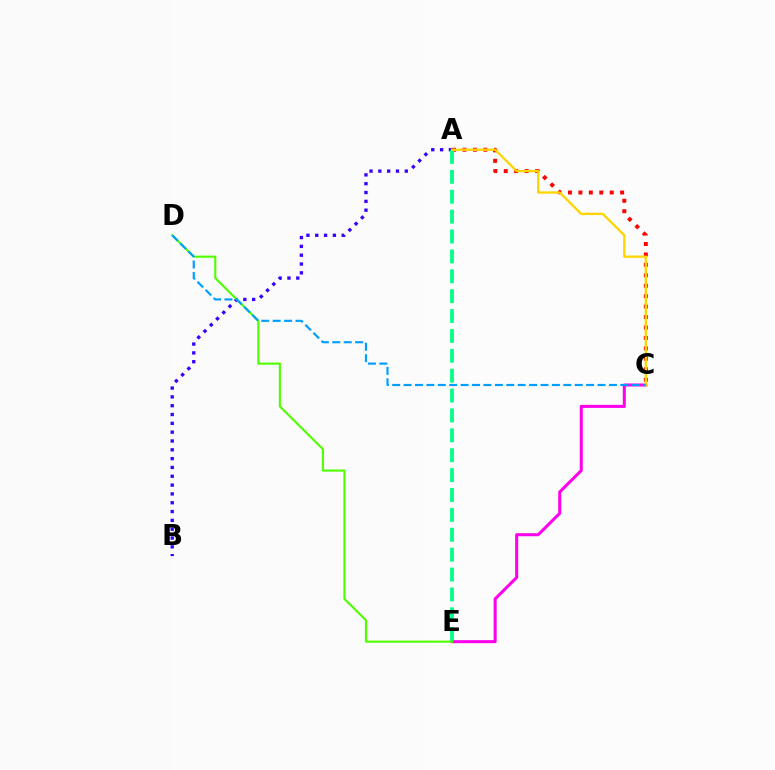{('A', 'B'): [{'color': '#3700ff', 'line_style': 'dotted', 'thickness': 2.4}], ('A', 'C'): [{'color': '#ff0000', 'line_style': 'dotted', 'thickness': 2.84}, {'color': '#ffd500', 'line_style': 'solid', 'thickness': 1.66}], ('C', 'E'): [{'color': '#ff00ed', 'line_style': 'solid', 'thickness': 2.19}], ('A', 'E'): [{'color': '#00ff86', 'line_style': 'dashed', 'thickness': 2.7}], ('D', 'E'): [{'color': '#4fff00', 'line_style': 'solid', 'thickness': 1.53}], ('C', 'D'): [{'color': '#009eff', 'line_style': 'dashed', 'thickness': 1.55}]}